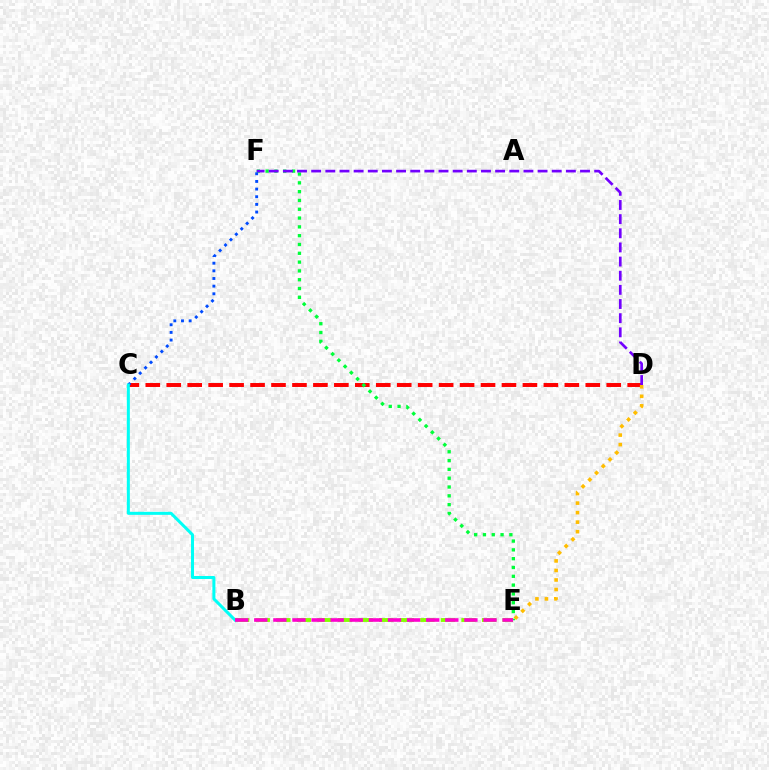{('C', 'D'): [{'color': '#ff0000', 'line_style': 'dashed', 'thickness': 2.85}], ('E', 'F'): [{'color': '#00ff39', 'line_style': 'dotted', 'thickness': 2.39}], ('D', 'F'): [{'color': '#7200ff', 'line_style': 'dashed', 'thickness': 1.92}], ('D', 'E'): [{'color': '#ffbd00', 'line_style': 'dotted', 'thickness': 2.59}], ('B', 'E'): [{'color': '#84ff00', 'line_style': 'dashed', 'thickness': 2.8}, {'color': '#ff00cf', 'line_style': 'dashed', 'thickness': 2.6}], ('C', 'F'): [{'color': '#004bff', 'line_style': 'dotted', 'thickness': 2.08}], ('B', 'C'): [{'color': '#00fff6', 'line_style': 'solid', 'thickness': 2.17}]}